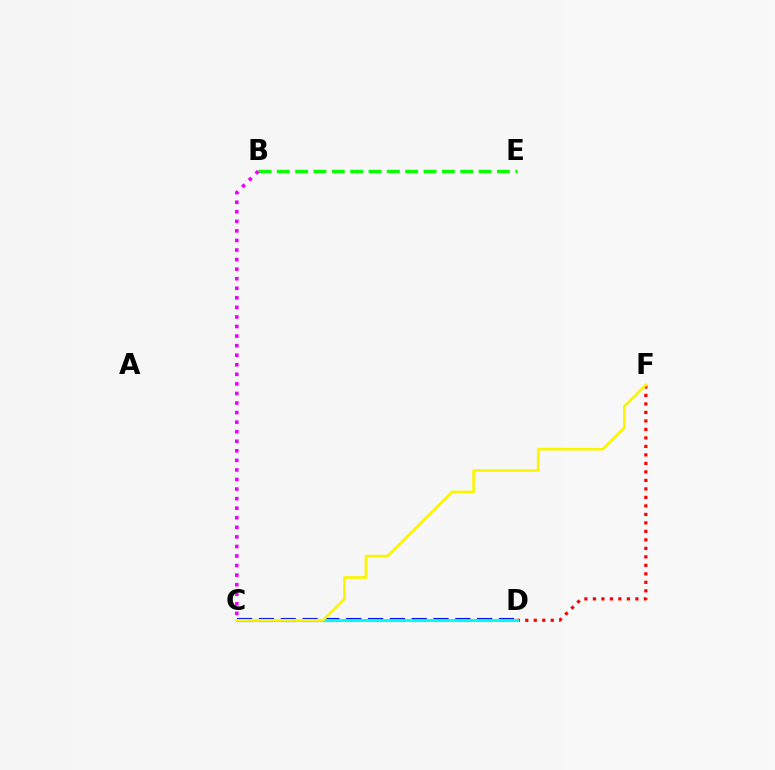{('D', 'F'): [{'color': '#ff0000', 'line_style': 'dotted', 'thickness': 2.31}], ('B', 'E'): [{'color': '#08ff00', 'line_style': 'dashed', 'thickness': 2.49}], ('B', 'C'): [{'color': '#ee00ff', 'line_style': 'dotted', 'thickness': 2.6}], ('C', 'D'): [{'color': '#0010ff', 'line_style': 'dashed', 'thickness': 2.96}, {'color': '#00fff6', 'line_style': 'solid', 'thickness': 2.15}], ('C', 'F'): [{'color': '#fcf500', 'line_style': 'solid', 'thickness': 1.92}]}